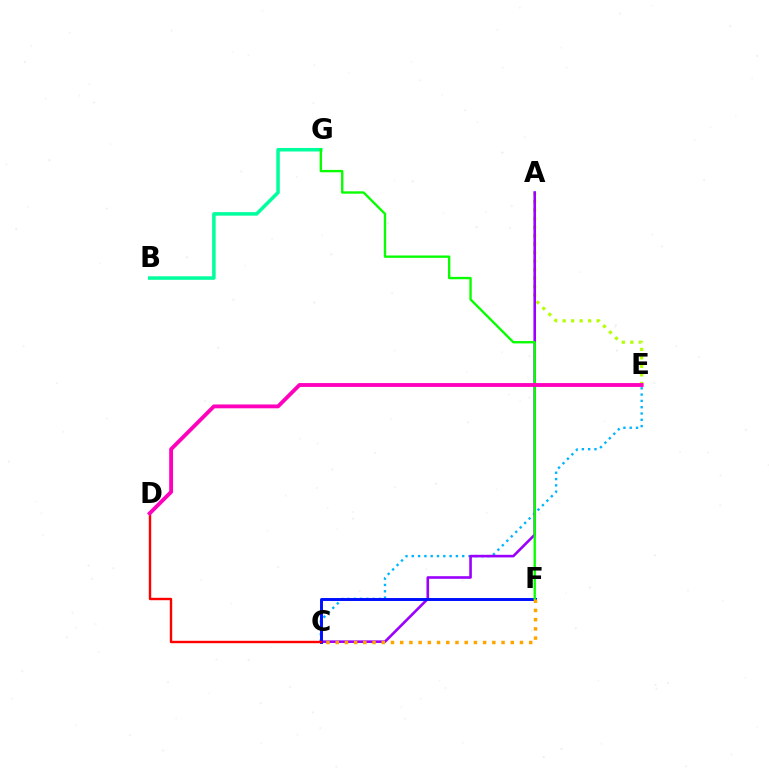{('A', 'E'): [{'color': '#b3ff00', 'line_style': 'dotted', 'thickness': 2.31}], ('C', 'E'): [{'color': '#00b5ff', 'line_style': 'dotted', 'thickness': 1.71}], ('A', 'C'): [{'color': '#9b00ff', 'line_style': 'solid', 'thickness': 1.87}], ('B', 'G'): [{'color': '#00ff9d', 'line_style': 'solid', 'thickness': 2.53}], ('C', 'F'): [{'color': '#0010ff', 'line_style': 'solid', 'thickness': 2.12}, {'color': '#ffa500', 'line_style': 'dotted', 'thickness': 2.5}], ('C', 'D'): [{'color': '#ff0000', 'line_style': 'solid', 'thickness': 1.73}], ('F', 'G'): [{'color': '#08ff00', 'line_style': 'solid', 'thickness': 1.7}], ('D', 'E'): [{'color': '#ff00bd', 'line_style': 'solid', 'thickness': 2.77}]}